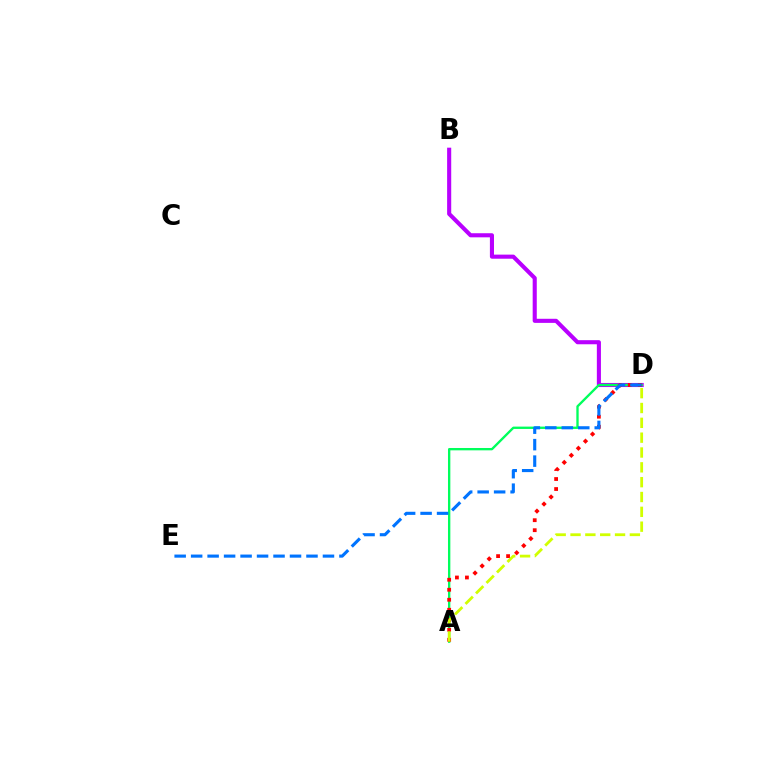{('B', 'D'): [{'color': '#b900ff', 'line_style': 'solid', 'thickness': 2.95}], ('A', 'D'): [{'color': '#00ff5c', 'line_style': 'solid', 'thickness': 1.69}, {'color': '#ff0000', 'line_style': 'dotted', 'thickness': 2.72}, {'color': '#d1ff00', 'line_style': 'dashed', 'thickness': 2.02}], ('D', 'E'): [{'color': '#0074ff', 'line_style': 'dashed', 'thickness': 2.24}]}